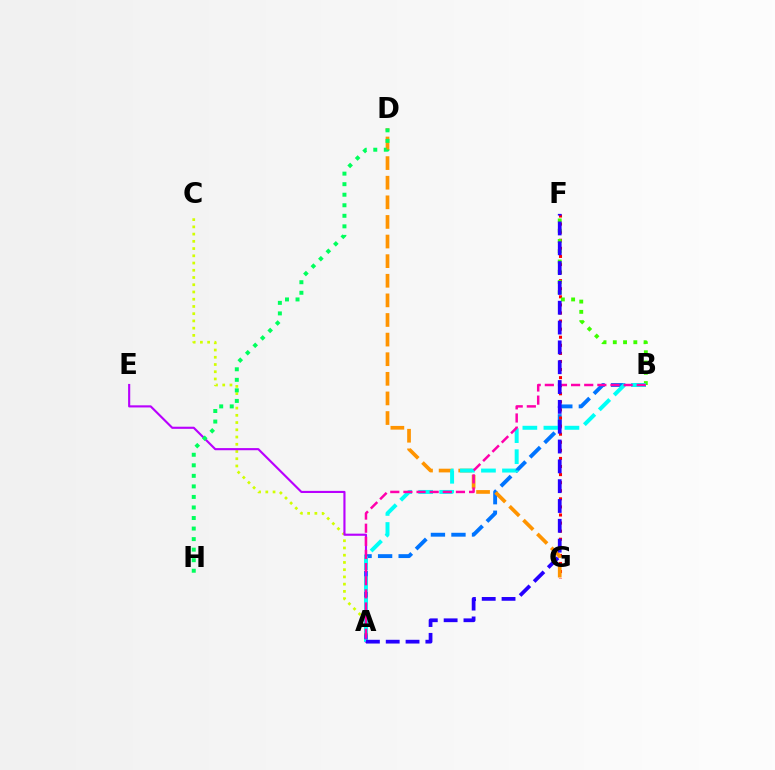{('A', 'B'): [{'color': '#0074ff', 'line_style': 'dashed', 'thickness': 2.79}, {'color': '#00fff6', 'line_style': 'dashed', 'thickness': 2.86}, {'color': '#ff00ac', 'line_style': 'dashed', 'thickness': 1.78}], ('A', 'C'): [{'color': '#d1ff00', 'line_style': 'dotted', 'thickness': 1.97}], ('F', 'G'): [{'color': '#ff0000', 'line_style': 'dotted', 'thickness': 2.2}], ('D', 'G'): [{'color': '#ff9400', 'line_style': 'dashed', 'thickness': 2.66}], ('A', 'E'): [{'color': '#b900ff', 'line_style': 'solid', 'thickness': 1.53}], ('B', 'F'): [{'color': '#3dff00', 'line_style': 'dotted', 'thickness': 2.79}], ('D', 'H'): [{'color': '#00ff5c', 'line_style': 'dotted', 'thickness': 2.86}], ('A', 'F'): [{'color': '#2500ff', 'line_style': 'dashed', 'thickness': 2.69}]}